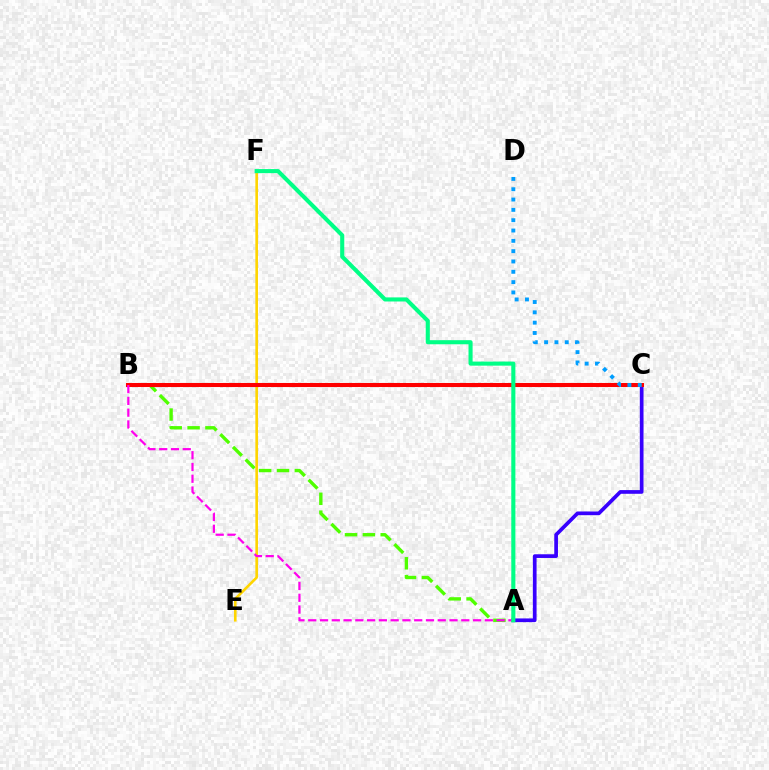{('A', 'C'): [{'color': '#3700ff', 'line_style': 'solid', 'thickness': 2.66}], ('A', 'B'): [{'color': '#4fff00', 'line_style': 'dashed', 'thickness': 2.43}, {'color': '#ff00ed', 'line_style': 'dashed', 'thickness': 1.6}], ('E', 'F'): [{'color': '#ffd500', 'line_style': 'solid', 'thickness': 1.89}], ('B', 'C'): [{'color': '#ff0000', 'line_style': 'solid', 'thickness': 2.92}], ('A', 'F'): [{'color': '#00ff86', 'line_style': 'solid', 'thickness': 2.94}], ('C', 'D'): [{'color': '#009eff', 'line_style': 'dotted', 'thickness': 2.8}]}